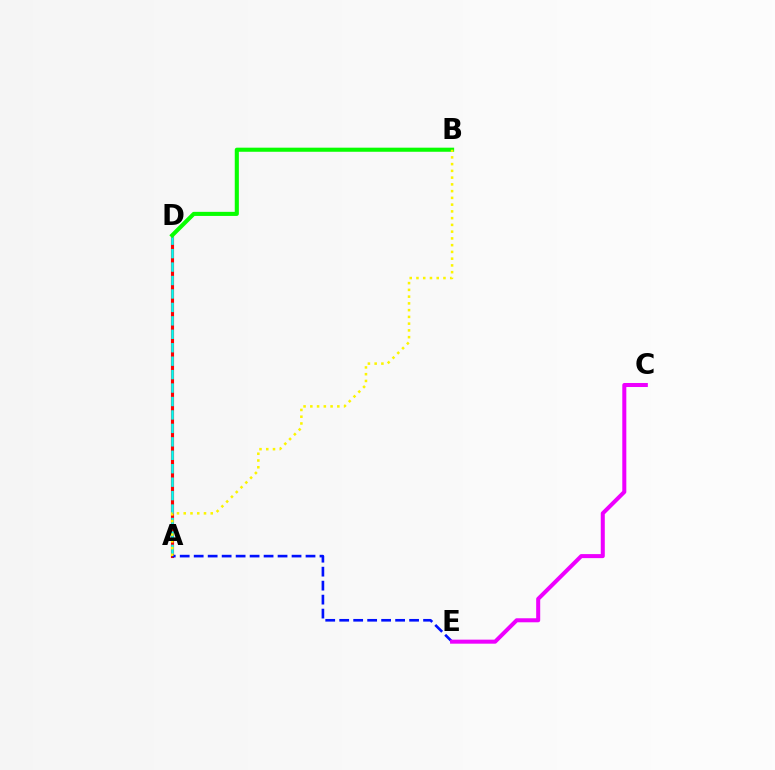{('A', 'D'): [{'color': '#ff0000', 'line_style': 'solid', 'thickness': 2.24}, {'color': '#00fff6', 'line_style': 'dashed', 'thickness': 1.83}], ('B', 'D'): [{'color': '#08ff00', 'line_style': 'solid', 'thickness': 2.95}], ('A', 'E'): [{'color': '#0010ff', 'line_style': 'dashed', 'thickness': 1.9}], ('A', 'B'): [{'color': '#fcf500', 'line_style': 'dotted', 'thickness': 1.83}], ('C', 'E'): [{'color': '#ee00ff', 'line_style': 'solid', 'thickness': 2.9}]}